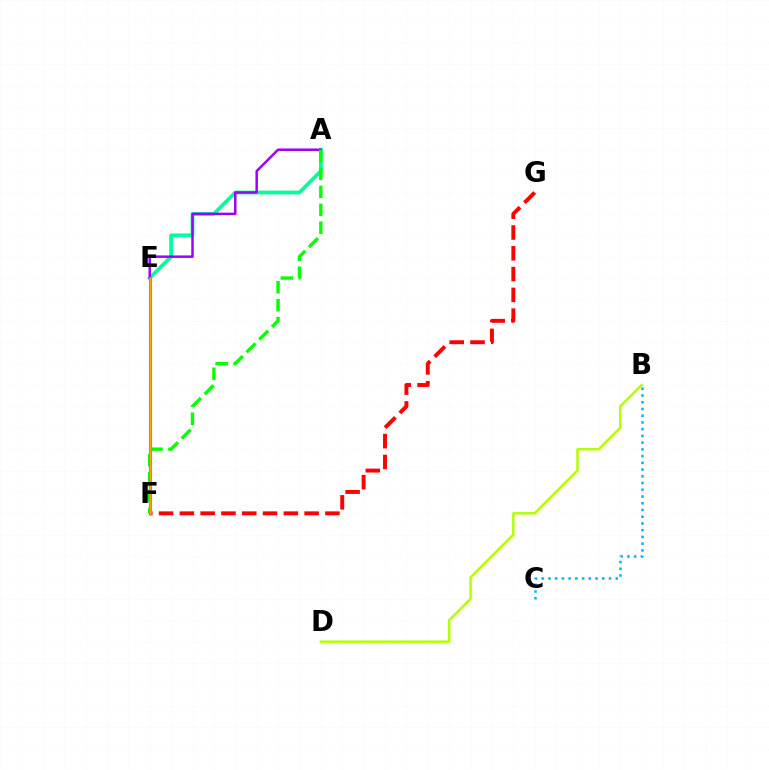{('B', 'D'): [{'color': '#b3ff00', 'line_style': 'solid', 'thickness': 1.8}], ('A', 'E'): [{'color': '#00ff9d', 'line_style': 'solid', 'thickness': 2.68}, {'color': '#9b00ff', 'line_style': 'solid', 'thickness': 1.79}], ('E', 'F'): [{'color': '#ff00bd', 'line_style': 'dashed', 'thickness': 2.09}, {'color': '#0010ff', 'line_style': 'solid', 'thickness': 2.22}, {'color': '#ffa500', 'line_style': 'solid', 'thickness': 1.89}], ('B', 'C'): [{'color': '#00b5ff', 'line_style': 'dotted', 'thickness': 1.83}], ('F', 'G'): [{'color': '#ff0000', 'line_style': 'dashed', 'thickness': 2.83}], ('A', 'F'): [{'color': '#08ff00', 'line_style': 'dashed', 'thickness': 2.44}]}